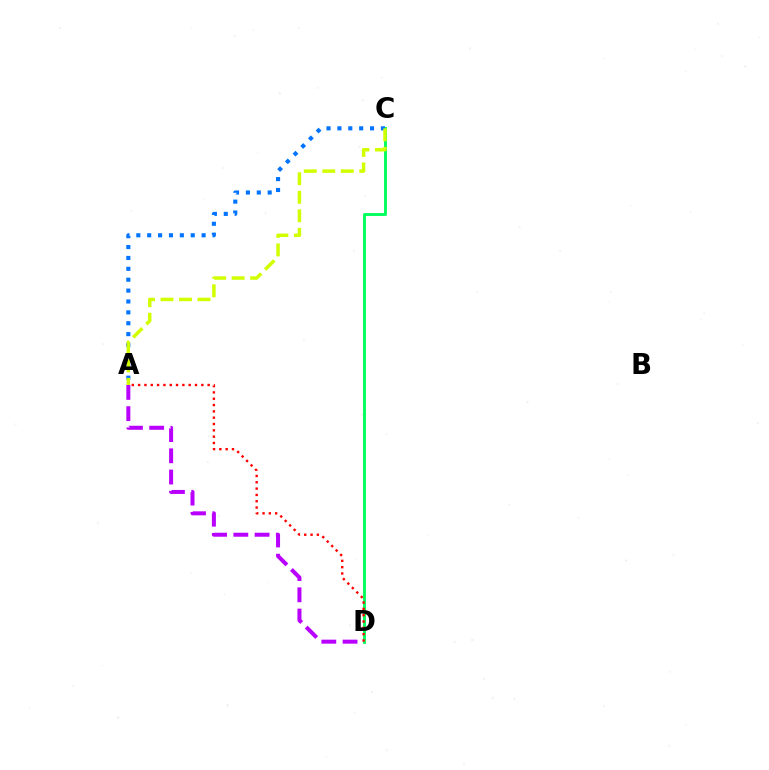{('C', 'D'): [{'color': '#00ff5c', 'line_style': 'solid', 'thickness': 2.08}], ('A', 'C'): [{'color': '#0074ff', 'line_style': 'dotted', 'thickness': 2.96}, {'color': '#d1ff00', 'line_style': 'dashed', 'thickness': 2.51}], ('A', 'D'): [{'color': '#b900ff', 'line_style': 'dashed', 'thickness': 2.88}, {'color': '#ff0000', 'line_style': 'dotted', 'thickness': 1.72}]}